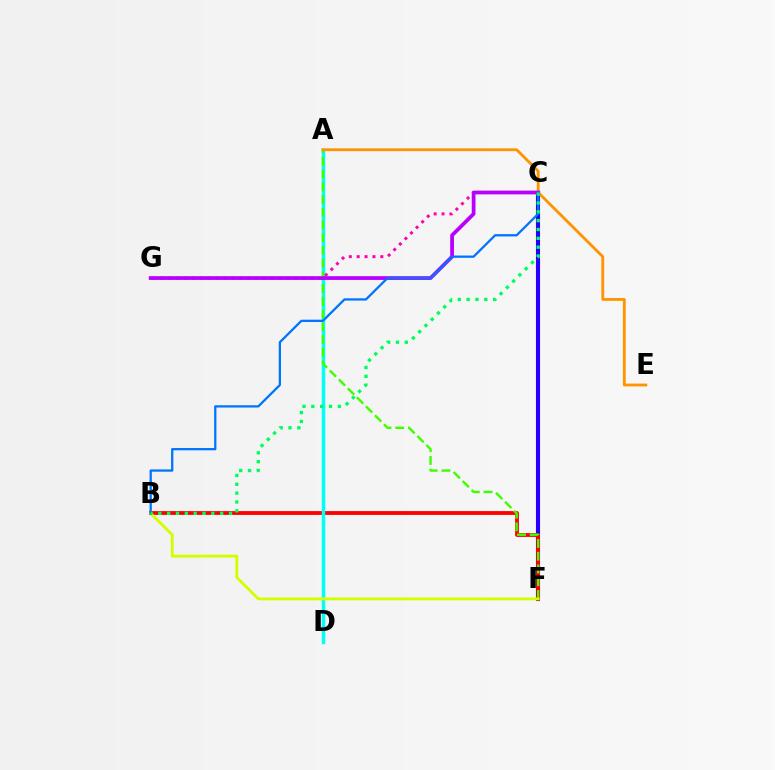{('C', 'F'): [{'color': '#2500ff', 'line_style': 'solid', 'thickness': 2.95}], ('B', 'F'): [{'color': '#ff0000', 'line_style': 'solid', 'thickness': 2.74}, {'color': '#d1ff00', 'line_style': 'solid', 'thickness': 2.04}], ('A', 'D'): [{'color': '#00fff6', 'line_style': 'solid', 'thickness': 2.51}], ('C', 'G'): [{'color': '#ff00ac', 'line_style': 'dotted', 'thickness': 2.14}, {'color': '#b900ff', 'line_style': 'solid', 'thickness': 2.71}], ('A', 'F'): [{'color': '#3dff00', 'line_style': 'dashed', 'thickness': 1.73}], ('A', 'E'): [{'color': '#ff9400', 'line_style': 'solid', 'thickness': 2.03}], ('B', 'C'): [{'color': '#0074ff', 'line_style': 'solid', 'thickness': 1.64}, {'color': '#00ff5c', 'line_style': 'dotted', 'thickness': 2.4}]}